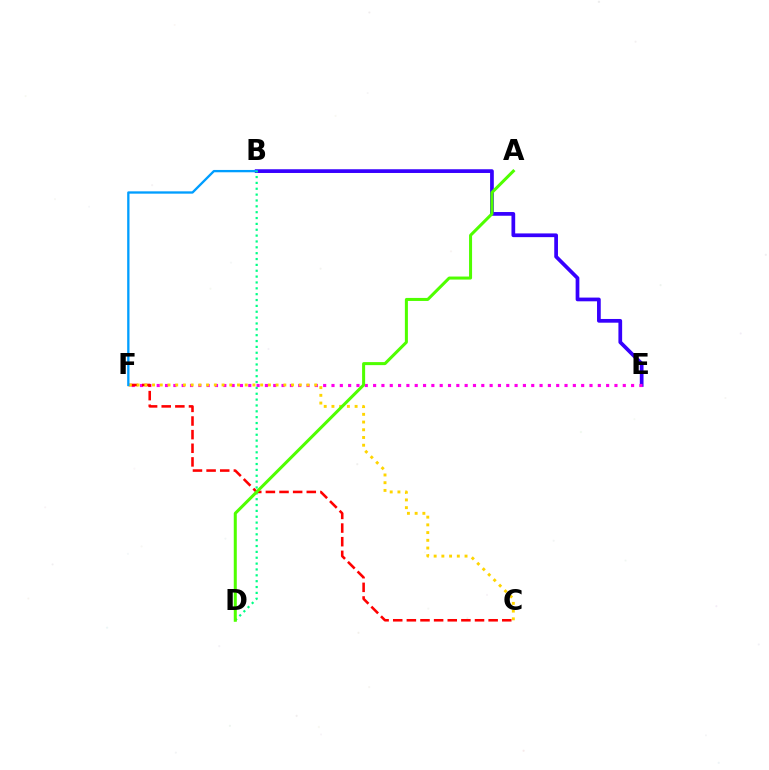{('B', 'E'): [{'color': '#3700ff', 'line_style': 'solid', 'thickness': 2.68}], ('E', 'F'): [{'color': '#ff00ed', 'line_style': 'dotted', 'thickness': 2.26}], ('C', 'F'): [{'color': '#ff0000', 'line_style': 'dashed', 'thickness': 1.85}, {'color': '#ffd500', 'line_style': 'dotted', 'thickness': 2.1}], ('B', 'F'): [{'color': '#009eff', 'line_style': 'solid', 'thickness': 1.67}], ('B', 'D'): [{'color': '#00ff86', 'line_style': 'dotted', 'thickness': 1.59}], ('A', 'D'): [{'color': '#4fff00', 'line_style': 'solid', 'thickness': 2.18}]}